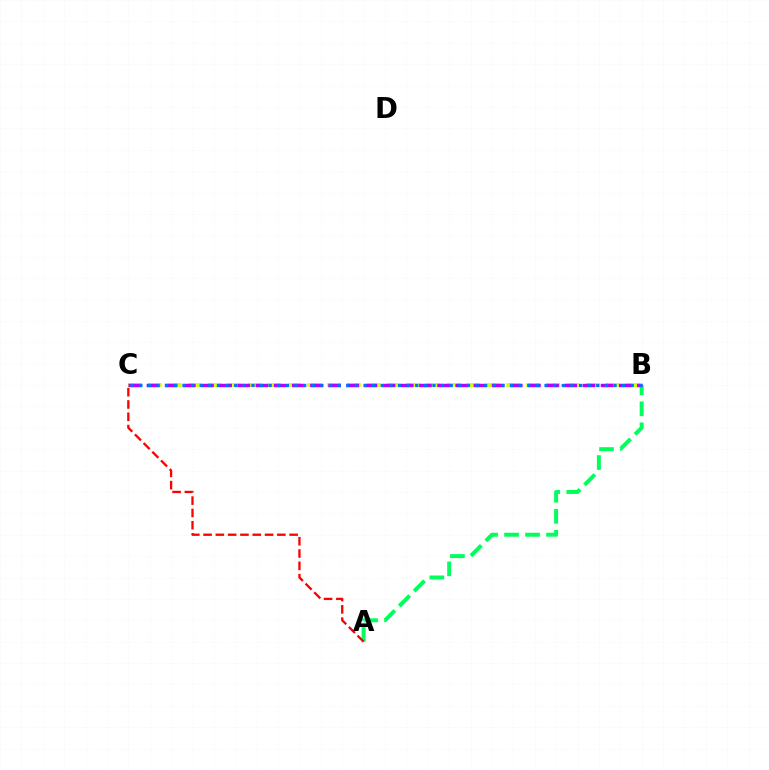{('B', 'C'): [{'color': '#d1ff00', 'line_style': 'dashed', 'thickness': 2.7}, {'color': '#b900ff', 'line_style': 'dashed', 'thickness': 2.47}, {'color': '#0074ff', 'line_style': 'dotted', 'thickness': 2.34}], ('A', 'B'): [{'color': '#00ff5c', 'line_style': 'dashed', 'thickness': 2.85}], ('A', 'C'): [{'color': '#ff0000', 'line_style': 'dashed', 'thickness': 1.67}]}